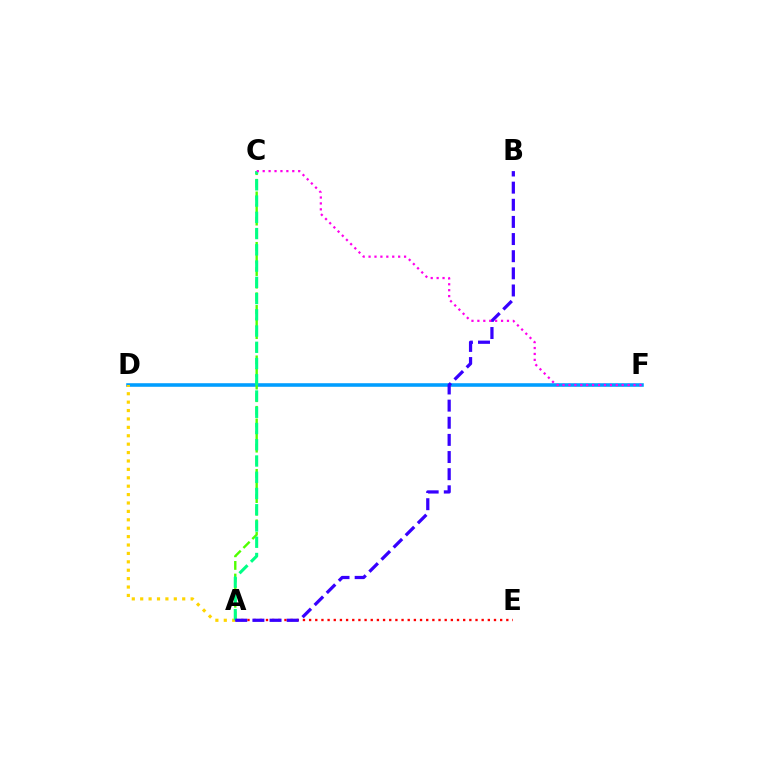{('D', 'F'): [{'color': '#009eff', 'line_style': 'solid', 'thickness': 2.57}], ('A', 'C'): [{'color': '#4fff00', 'line_style': 'dashed', 'thickness': 1.71}, {'color': '#00ff86', 'line_style': 'dashed', 'thickness': 2.21}], ('A', 'E'): [{'color': '#ff0000', 'line_style': 'dotted', 'thickness': 1.67}], ('A', 'D'): [{'color': '#ffd500', 'line_style': 'dotted', 'thickness': 2.28}], ('A', 'B'): [{'color': '#3700ff', 'line_style': 'dashed', 'thickness': 2.33}], ('C', 'F'): [{'color': '#ff00ed', 'line_style': 'dotted', 'thickness': 1.61}]}